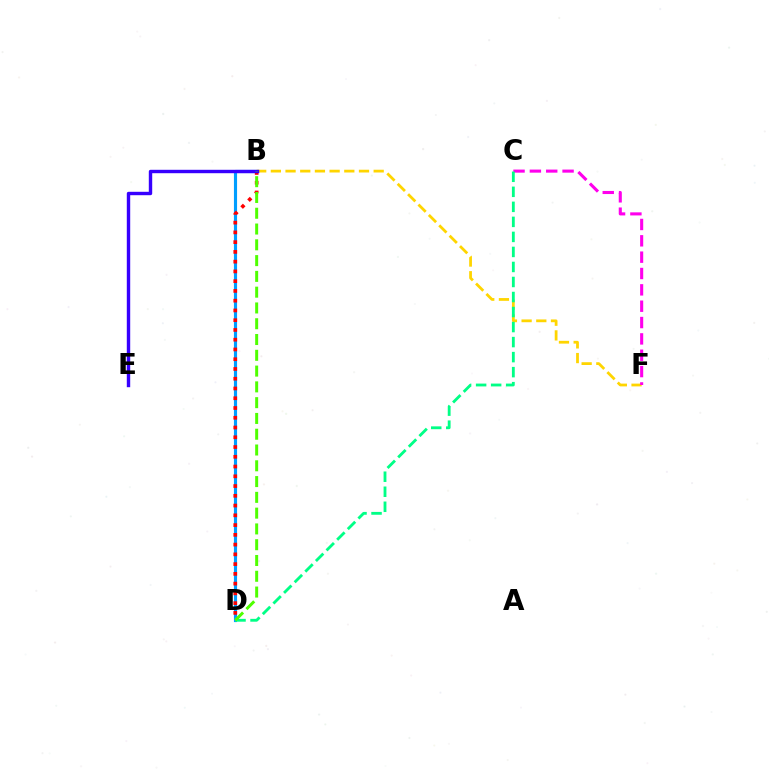{('B', 'D'): [{'color': '#009eff', 'line_style': 'solid', 'thickness': 2.26}, {'color': '#ff0000', 'line_style': 'dotted', 'thickness': 2.65}, {'color': '#4fff00', 'line_style': 'dashed', 'thickness': 2.14}], ('B', 'F'): [{'color': '#ffd500', 'line_style': 'dashed', 'thickness': 2.0}], ('C', 'F'): [{'color': '#ff00ed', 'line_style': 'dashed', 'thickness': 2.22}], ('C', 'D'): [{'color': '#00ff86', 'line_style': 'dashed', 'thickness': 2.04}], ('B', 'E'): [{'color': '#3700ff', 'line_style': 'solid', 'thickness': 2.45}]}